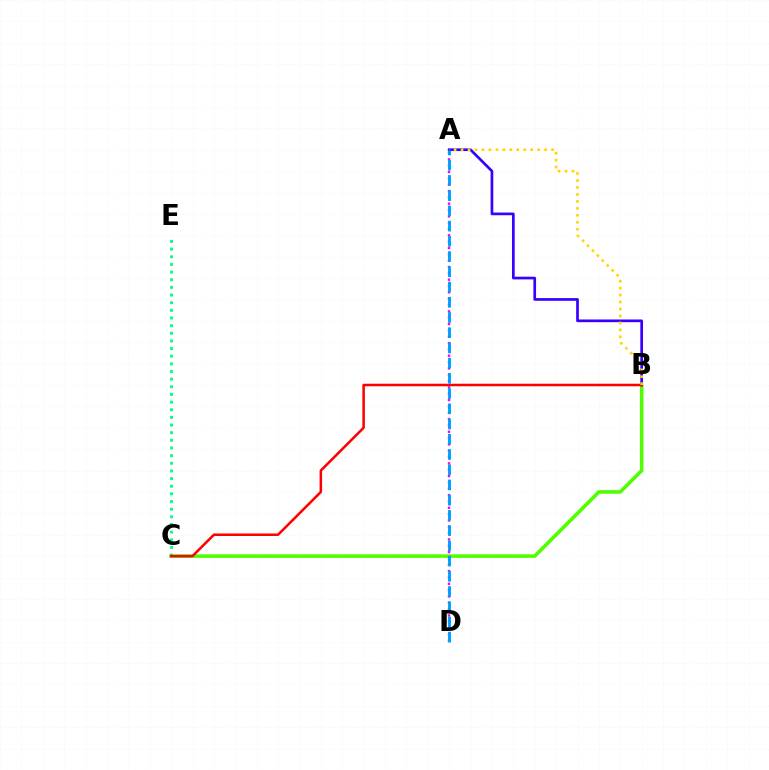{('B', 'C'): [{'color': '#4fff00', 'line_style': 'solid', 'thickness': 2.56}, {'color': '#ff0000', 'line_style': 'solid', 'thickness': 1.82}], ('A', 'B'): [{'color': '#3700ff', 'line_style': 'solid', 'thickness': 1.94}, {'color': '#ffd500', 'line_style': 'dotted', 'thickness': 1.89}], ('C', 'E'): [{'color': '#00ff86', 'line_style': 'dotted', 'thickness': 2.08}], ('A', 'D'): [{'color': '#ff00ed', 'line_style': 'dotted', 'thickness': 1.72}, {'color': '#009eff', 'line_style': 'dashed', 'thickness': 2.07}]}